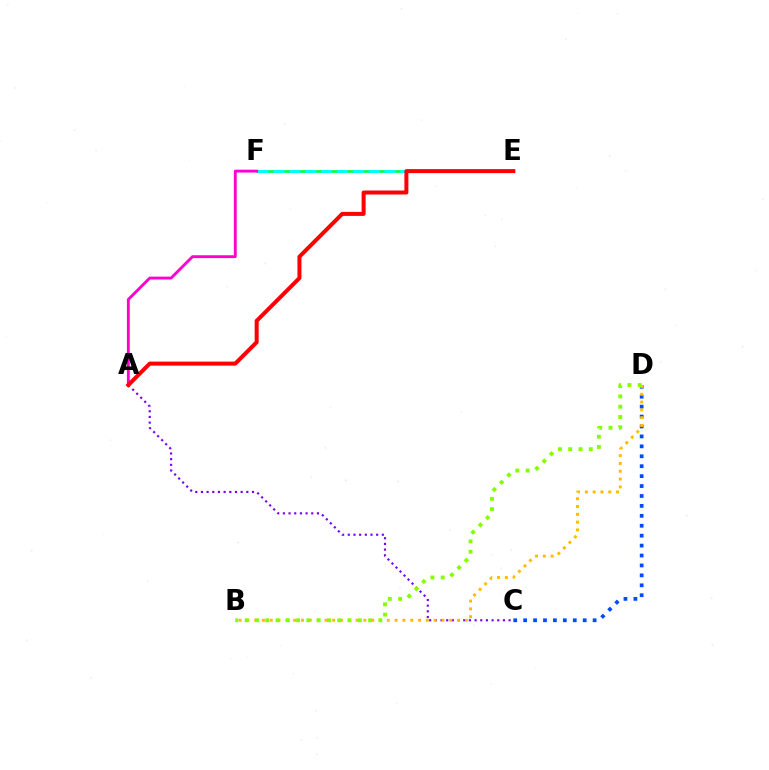{('C', 'D'): [{'color': '#004bff', 'line_style': 'dotted', 'thickness': 2.7}], ('E', 'F'): [{'color': '#00ff39', 'line_style': 'solid', 'thickness': 1.92}, {'color': '#00fff6', 'line_style': 'dashed', 'thickness': 2.16}], ('A', 'C'): [{'color': '#7200ff', 'line_style': 'dotted', 'thickness': 1.54}], ('A', 'F'): [{'color': '#ff00cf', 'line_style': 'solid', 'thickness': 2.06}], ('A', 'E'): [{'color': '#ff0000', 'line_style': 'solid', 'thickness': 2.88}], ('B', 'D'): [{'color': '#ffbd00', 'line_style': 'dotted', 'thickness': 2.12}, {'color': '#84ff00', 'line_style': 'dotted', 'thickness': 2.79}]}